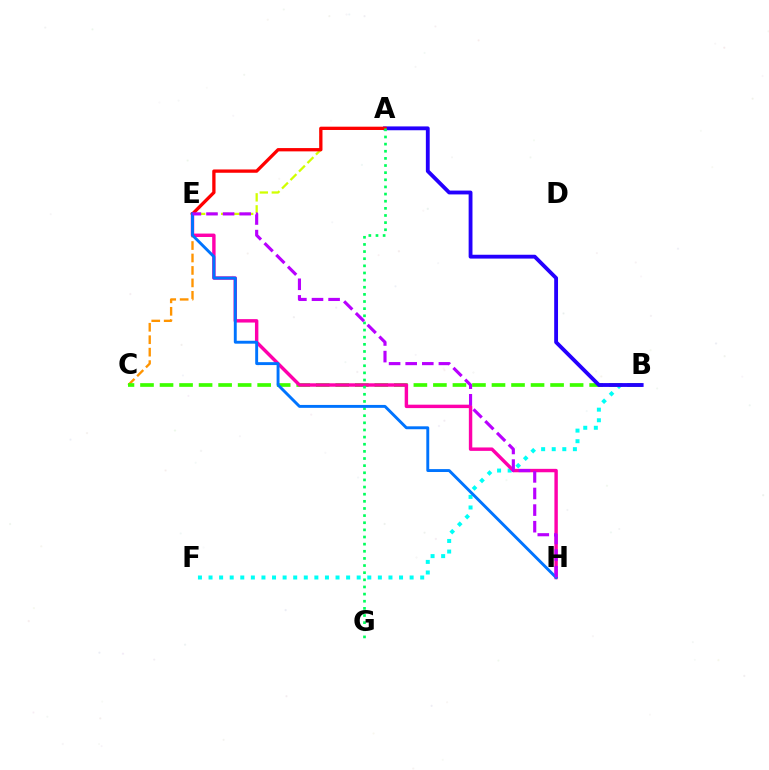{('C', 'E'): [{'color': '#ff9400', 'line_style': 'dashed', 'thickness': 1.69}], ('B', 'F'): [{'color': '#00fff6', 'line_style': 'dotted', 'thickness': 2.88}], ('B', 'C'): [{'color': '#3dff00', 'line_style': 'dashed', 'thickness': 2.65}], ('A', 'E'): [{'color': '#d1ff00', 'line_style': 'dashed', 'thickness': 1.63}, {'color': '#ff0000', 'line_style': 'solid', 'thickness': 2.37}], ('A', 'B'): [{'color': '#2500ff', 'line_style': 'solid', 'thickness': 2.76}], ('E', 'H'): [{'color': '#ff00ac', 'line_style': 'solid', 'thickness': 2.46}, {'color': '#0074ff', 'line_style': 'solid', 'thickness': 2.1}, {'color': '#b900ff', 'line_style': 'dashed', 'thickness': 2.26}], ('A', 'G'): [{'color': '#00ff5c', 'line_style': 'dotted', 'thickness': 1.94}]}